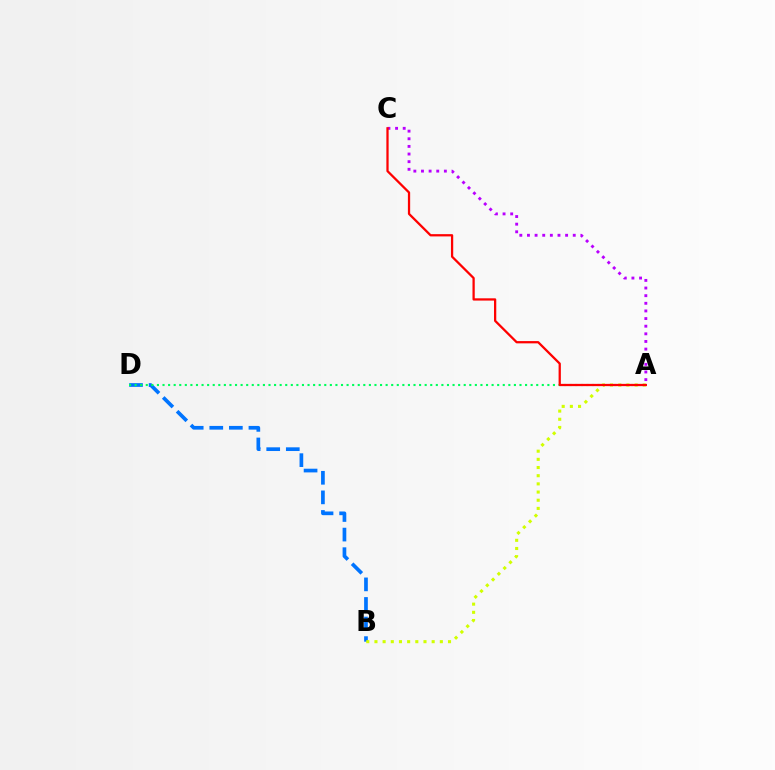{('B', 'D'): [{'color': '#0074ff', 'line_style': 'dashed', 'thickness': 2.66}], ('A', 'B'): [{'color': '#d1ff00', 'line_style': 'dotted', 'thickness': 2.22}], ('A', 'D'): [{'color': '#00ff5c', 'line_style': 'dotted', 'thickness': 1.52}], ('A', 'C'): [{'color': '#b900ff', 'line_style': 'dotted', 'thickness': 2.07}, {'color': '#ff0000', 'line_style': 'solid', 'thickness': 1.63}]}